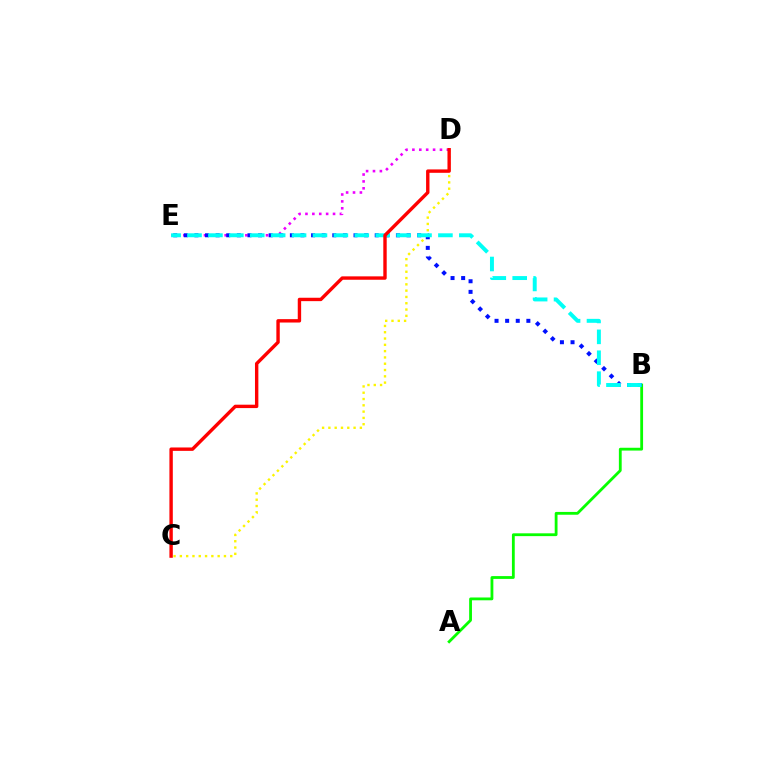{('C', 'D'): [{'color': '#fcf500', 'line_style': 'dotted', 'thickness': 1.71}, {'color': '#ff0000', 'line_style': 'solid', 'thickness': 2.44}], ('A', 'B'): [{'color': '#08ff00', 'line_style': 'solid', 'thickness': 2.02}], ('D', 'E'): [{'color': '#ee00ff', 'line_style': 'dotted', 'thickness': 1.87}], ('B', 'E'): [{'color': '#0010ff', 'line_style': 'dotted', 'thickness': 2.88}, {'color': '#00fff6', 'line_style': 'dashed', 'thickness': 2.84}]}